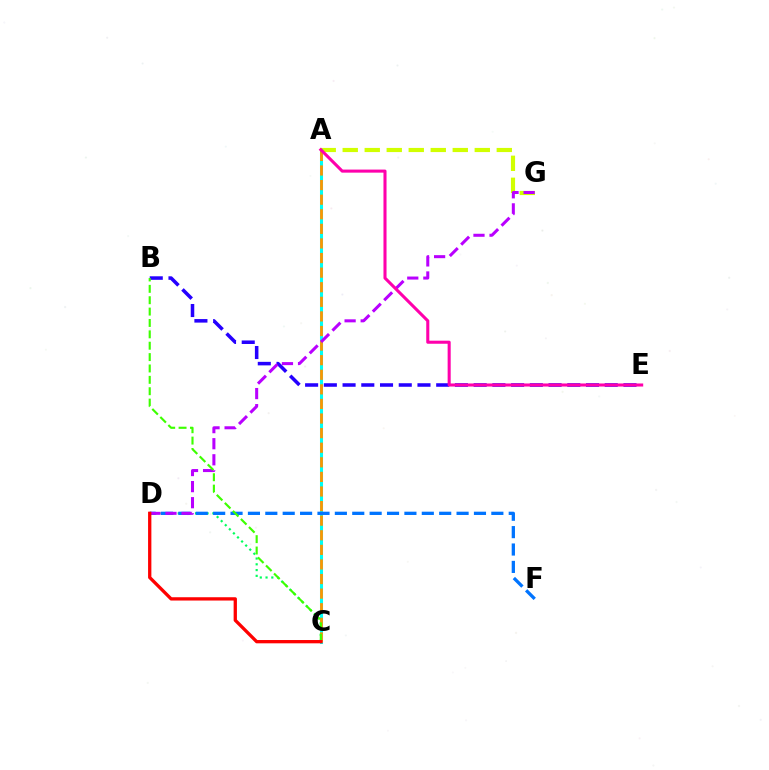{('B', 'E'): [{'color': '#2500ff', 'line_style': 'dashed', 'thickness': 2.54}], ('A', 'G'): [{'color': '#d1ff00', 'line_style': 'dashed', 'thickness': 2.99}], ('C', 'D'): [{'color': '#00ff5c', 'line_style': 'dotted', 'thickness': 1.57}, {'color': '#ff0000', 'line_style': 'solid', 'thickness': 2.37}], ('A', 'C'): [{'color': '#00fff6', 'line_style': 'solid', 'thickness': 2.19}, {'color': '#ff9400', 'line_style': 'dashed', 'thickness': 1.98}], ('D', 'F'): [{'color': '#0074ff', 'line_style': 'dashed', 'thickness': 2.36}], ('D', 'G'): [{'color': '#b900ff', 'line_style': 'dashed', 'thickness': 2.18}], ('B', 'C'): [{'color': '#3dff00', 'line_style': 'dashed', 'thickness': 1.55}], ('A', 'E'): [{'color': '#ff00ac', 'line_style': 'solid', 'thickness': 2.21}]}